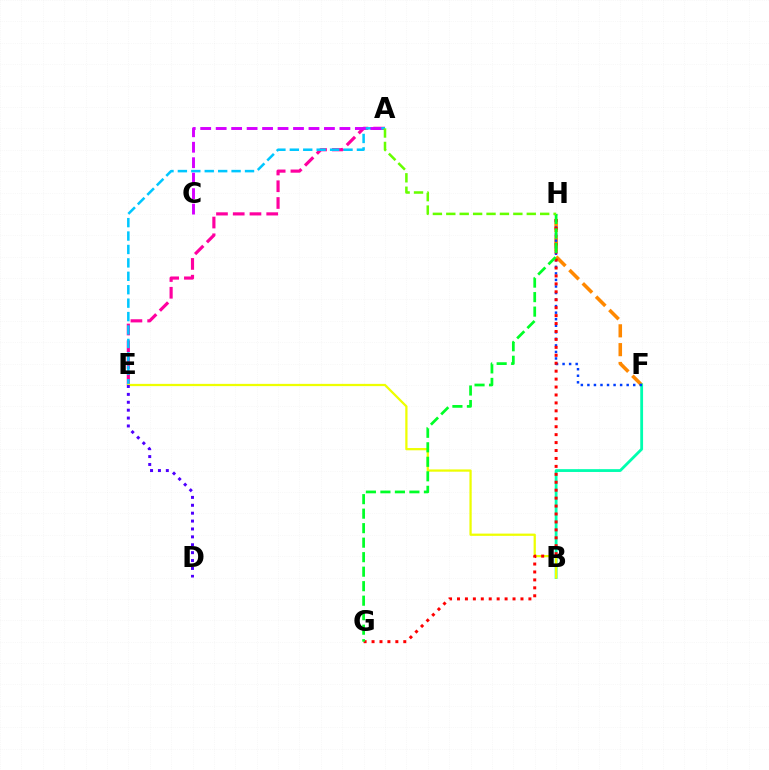{('F', 'H'): [{'color': '#ff8800', 'line_style': 'dashed', 'thickness': 2.56}, {'color': '#003fff', 'line_style': 'dotted', 'thickness': 1.78}], ('A', 'E'): [{'color': '#ff00a0', 'line_style': 'dashed', 'thickness': 2.27}, {'color': '#00c7ff', 'line_style': 'dashed', 'thickness': 1.82}], ('B', 'F'): [{'color': '#00ffaf', 'line_style': 'solid', 'thickness': 2.02}], ('B', 'E'): [{'color': '#eeff00', 'line_style': 'solid', 'thickness': 1.62}], ('A', 'C'): [{'color': '#d600ff', 'line_style': 'dashed', 'thickness': 2.1}], ('G', 'H'): [{'color': '#ff0000', 'line_style': 'dotted', 'thickness': 2.16}, {'color': '#00ff27', 'line_style': 'dashed', 'thickness': 1.97}], ('D', 'E'): [{'color': '#4f00ff', 'line_style': 'dotted', 'thickness': 2.15}], ('A', 'H'): [{'color': '#66ff00', 'line_style': 'dashed', 'thickness': 1.82}]}